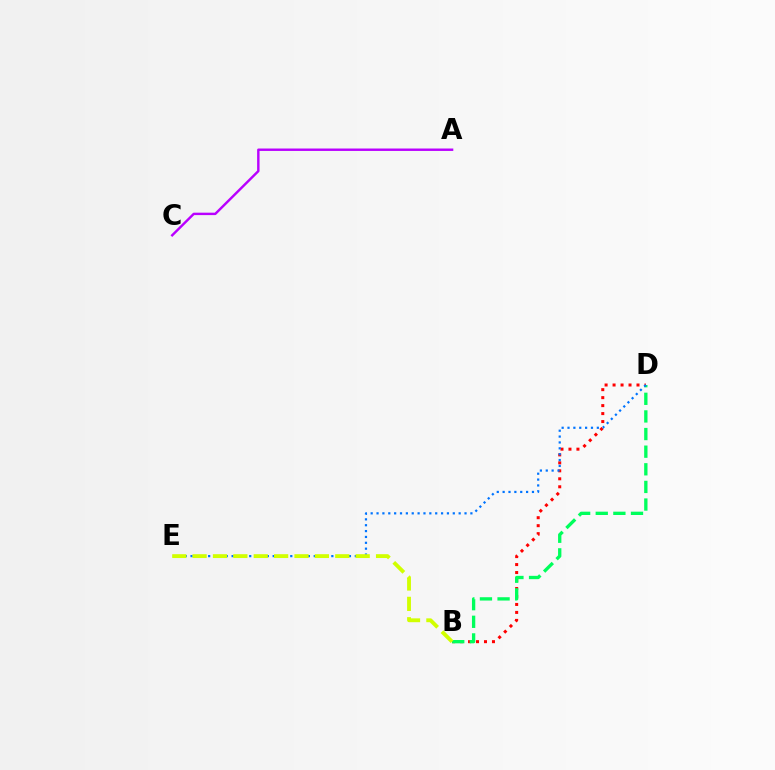{('A', 'C'): [{'color': '#b900ff', 'line_style': 'solid', 'thickness': 1.74}], ('B', 'D'): [{'color': '#ff0000', 'line_style': 'dotted', 'thickness': 2.17}, {'color': '#00ff5c', 'line_style': 'dashed', 'thickness': 2.39}], ('D', 'E'): [{'color': '#0074ff', 'line_style': 'dotted', 'thickness': 1.59}], ('B', 'E'): [{'color': '#d1ff00', 'line_style': 'dashed', 'thickness': 2.77}]}